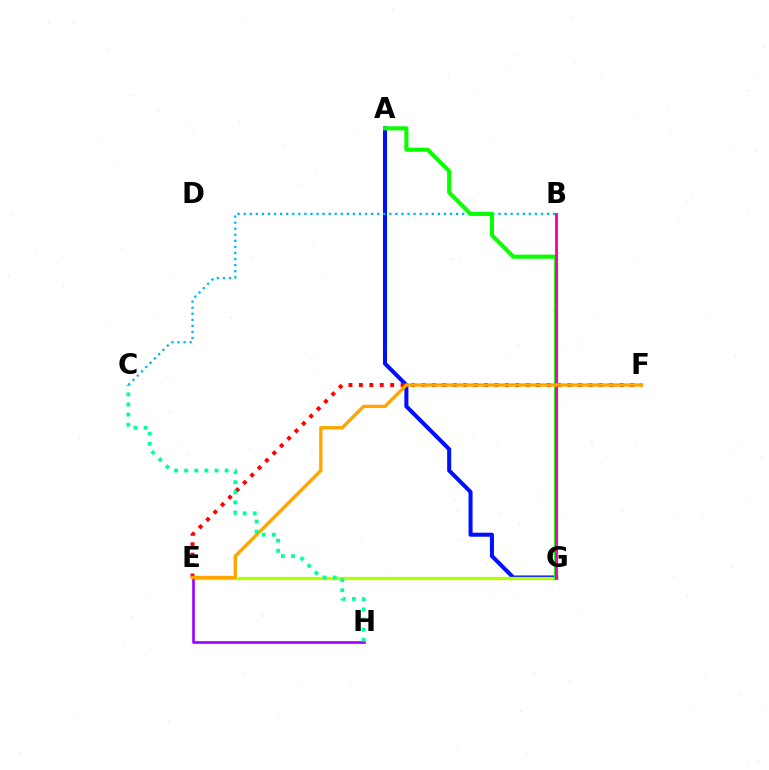{('A', 'G'): [{'color': '#0010ff', 'line_style': 'solid', 'thickness': 2.91}, {'color': '#08ff00', 'line_style': 'solid', 'thickness': 2.95}], ('B', 'C'): [{'color': '#00b5ff', 'line_style': 'dotted', 'thickness': 1.65}], ('E', 'G'): [{'color': '#b3ff00', 'line_style': 'solid', 'thickness': 2.38}], ('E', 'F'): [{'color': '#ff0000', 'line_style': 'dotted', 'thickness': 2.83}, {'color': '#ffa500', 'line_style': 'solid', 'thickness': 2.4}], ('B', 'G'): [{'color': '#ff00bd', 'line_style': 'solid', 'thickness': 2.1}], ('E', 'H'): [{'color': '#9b00ff', 'line_style': 'solid', 'thickness': 1.89}], ('C', 'H'): [{'color': '#00ff9d', 'line_style': 'dotted', 'thickness': 2.75}]}